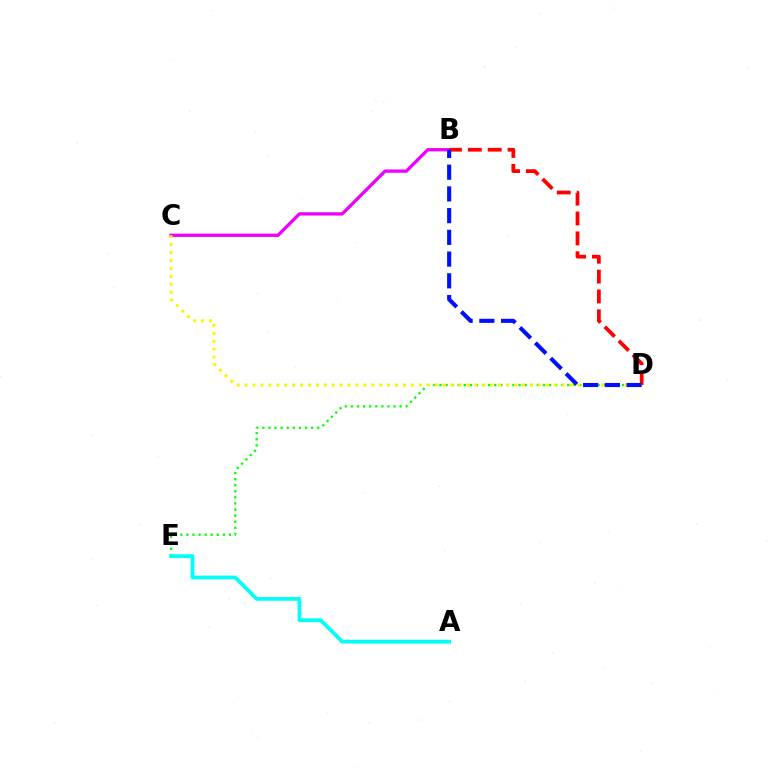{('B', 'C'): [{'color': '#ee00ff', 'line_style': 'solid', 'thickness': 2.37}], ('D', 'E'): [{'color': '#08ff00', 'line_style': 'dotted', 'thickness': 1.65}], ('A', 'E'): [{'color': '#00fff6', 'line_style': 'solid', 'thickness': 2.7}], ('B', 'D'): [{'color': '#ff0000', 'line_style': 'dashed', 'thickness': 2.7}, {'color': '#0010ff', 'line_style': 'dashed', 'thickness': 2.95}], ('C', 'D'): [{'color': '#fcf500', 'line_style': 'dotted', 'thickness': 2.15}]}